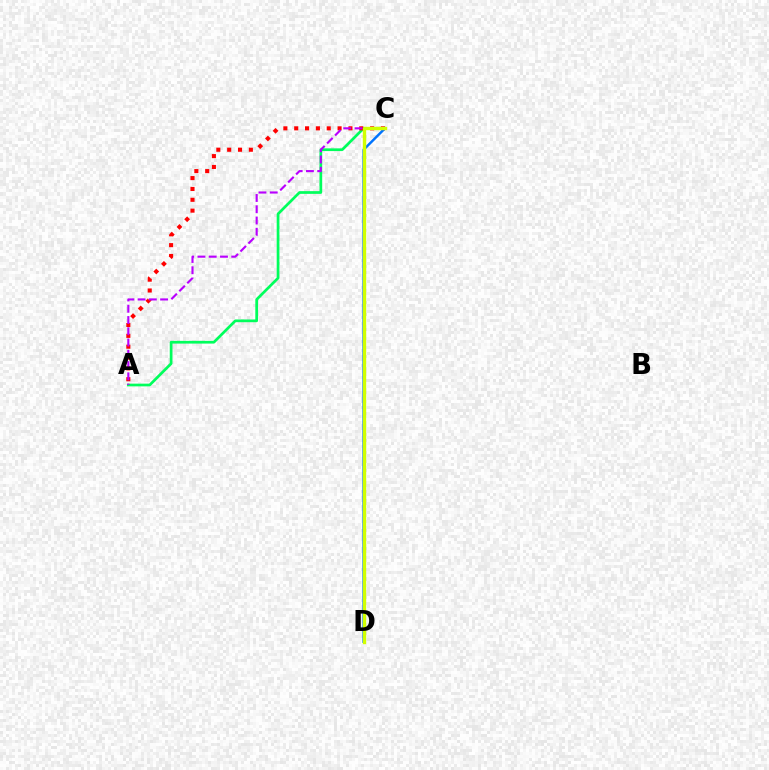{('A', 'C'): [{'color': '#00ff5c', 'line_style': 'solid', 'thickness': 1.96}, {'color': '#ff0000', 'line_style': 'dotted', 'thickness': 2.95}, {'color': '#b900ff', 'line_style': 'dashed', 'thickness': 1.53}], ('C', 'D'): [{'color': '#0074ff', 'line_style': 'solid', 'thickness': 1.77}, {'color': '#d1ff00', 'line_style': 'solid', 'thickness': 2.43}]}